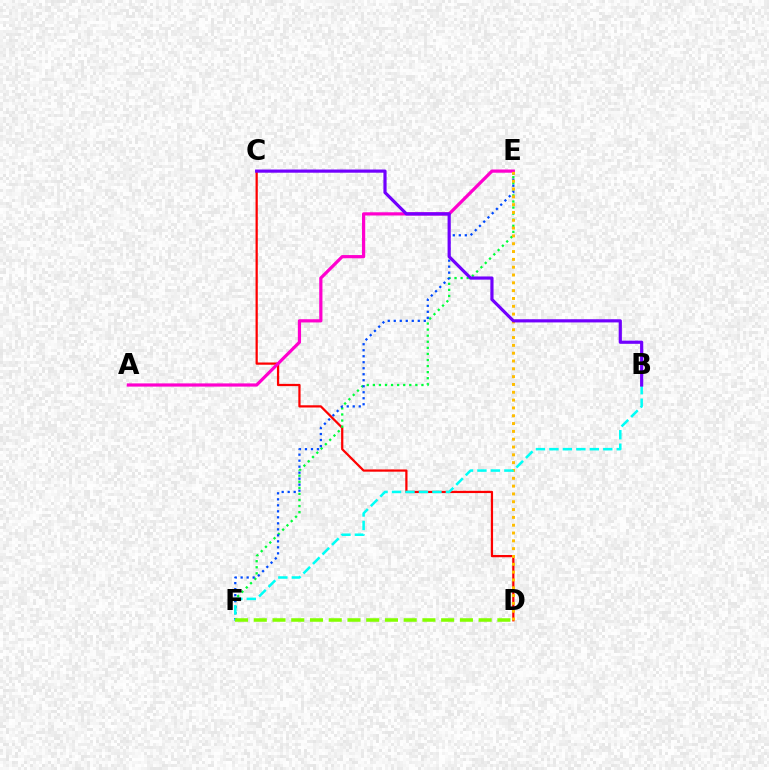{('C', 'D'): [{'color': '#ff0000', 'line_style': 'solid', 'thickness': 1.61}], ('E', 'F'): [{'color': '#00ff39', 'line_style': 'dotted', 'thickness': 1.65}, {'color': '#004bff', 'line_style': 'dotted', 'thickness': 1.63}], ('A', 'E'): [{'color': '#ff00cf', 'line_style': 'solid', 'thickness': 2.31}], ('D', 'E'): [{'color': '#ffbd00', 'line_style': 'dotted', 'thickness': 2.12}], ('B', 'F'): [{'color': '#00fff6', 'line_style': 'dashed', 'thickness': 1.83}], ('B', 'C'): [{'color': '#7200ff', 'line_style': 'solid', 'thickness': 2.29}], ('D', 'F'): [{'color': '#84ff00', 'line_style': 'dashed', 'thickness': 2.55}]}